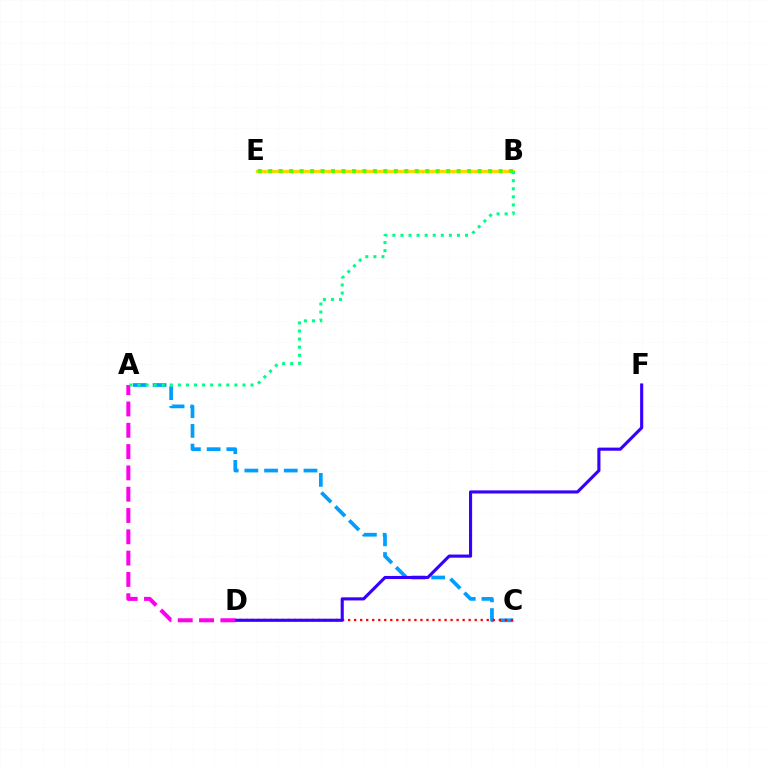{('A', 'C'): [{'color': '#009eff', 'line_style': 'dashed', 'thickness': 2.68}], ('C', 'D'): [{'color': '#ff0000', 'line_style': 'dotted', 'thickness': 1.64}], ('D', 'F'): [{'color': '#3700ff', 'line_style': 'solid', 'thickness': 2.24}], ('B', 'E'): [{'color': '#ffd500', 'line_style': 'solid', 'thickness': 2.44}, {'color': '#4fff00', 'line_style': 'dotted', 'thickness': 2.84}], ('A', 'D'): [{'color': '#ff00ed', 'line_style': 'dashed', 'thickness': 2.89}], ('A', 'B'): [{'color': '#00ff86', 'line_style': 'dotted', 'thickness': 2.19}]}